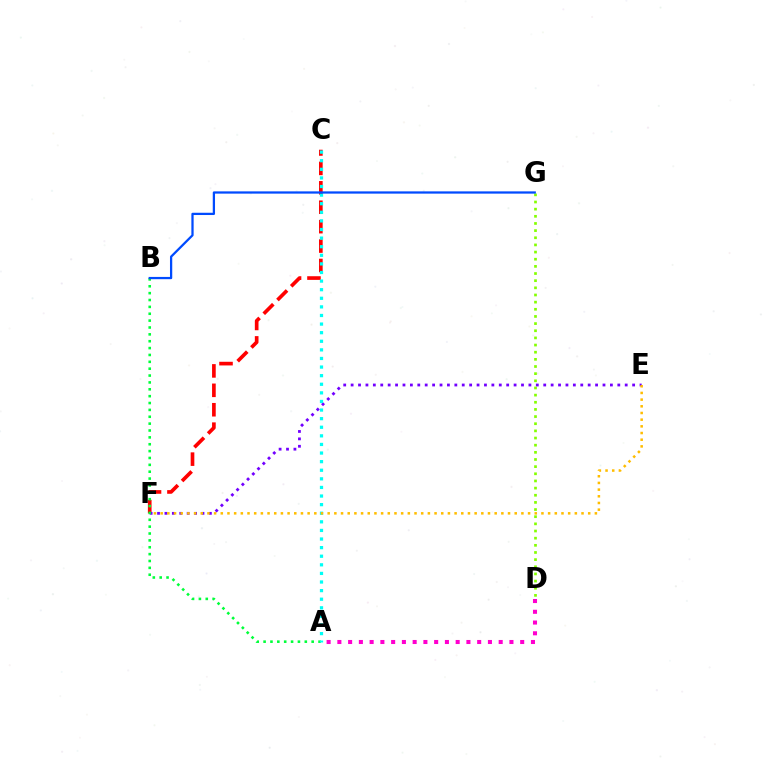{('C', 'F'): [{'color': '#ff0000', 'line_style': 'dashed', 'thickness': 2.64}], ('D', 'G'): [{'color': '#84ff00', 'line_style': 'dotted', 'thickness': 1.94}], ('E', 'F'): [{'color': '#7200ff', 'line_style': 'dotted', 'thickness': 2.01}, {'color': '#ffbd00', 'line_style': 'dotted', 'thickness': 1.81}], ('A', 'B'): [{'color': '#00ff39', 'line_style': 'dotted', 'thickness': 1.87}], ('A', 'C'): [{'color': '#00fff6', 'line_style': 'dotted', 'thickness': 2.34}], ('B', 'G'): [{'color': '#004bff', 'line_style': 'solid', 'thickness': 1.63}], ('A', 'D'): [{'color': '#ff00cf', 'line_style': 'dotted', 'thickness': 2.92}]}